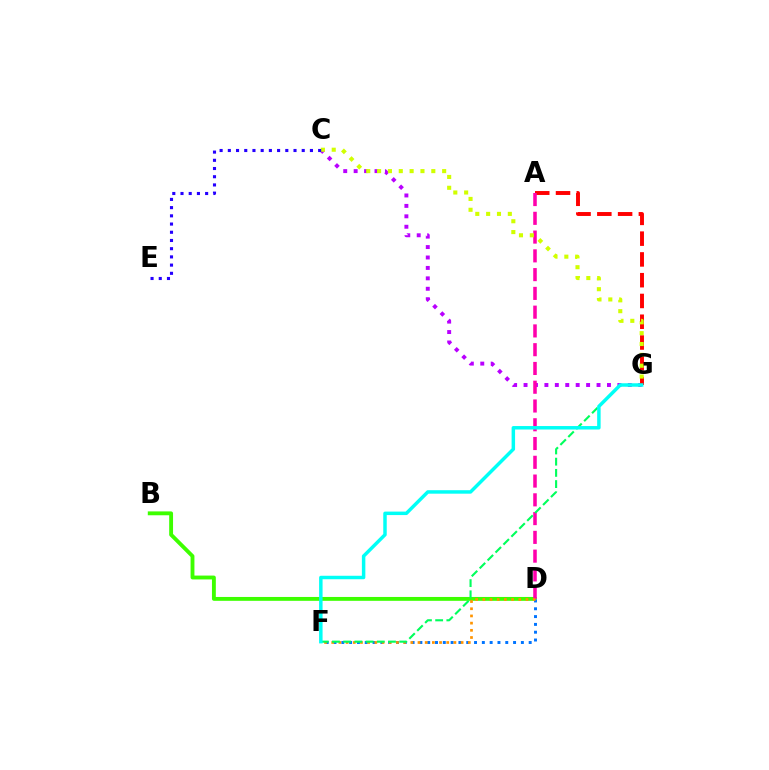{('B', 'D'): [{'color': '#3dff00', 'line_style': 'solid', 'thickness': 2.78}], ('C', 'G'): [{'color': '#b900ff', 'line_style': 'dotted', 'thickness': 2.83}, {'color': '#d1ff00', 'line_style': 'dotted', 'thickness': 2.95}], ('A', 'G'): [{'color': '#ff0000', 'line_style': 'dashed', 'thickness': 2.82}], ('A', 'D'): [{'color': '#ff00ac', 'line_style': 'dashed', 'thickness': 2.55}], ('D', 'F'): [{'color': '#0074ff', 'line_style': 'dotted', 'thickness': 2.12}, {'color': '#ff9400', 'line_style': 'dotted', 'thickness': 1.95}], ('F', 'G'): [{'color': '#00ff5c', 'line_style': 'dashed', 'thickness': 1.52}, {'color': '#00fff6', 'line_style': 'solid', 'thickness': 2.5}], ('C', 'E'): [{'color': '#2500ff', 'line_style': 'dotted', 'thickness': 2.23}]}